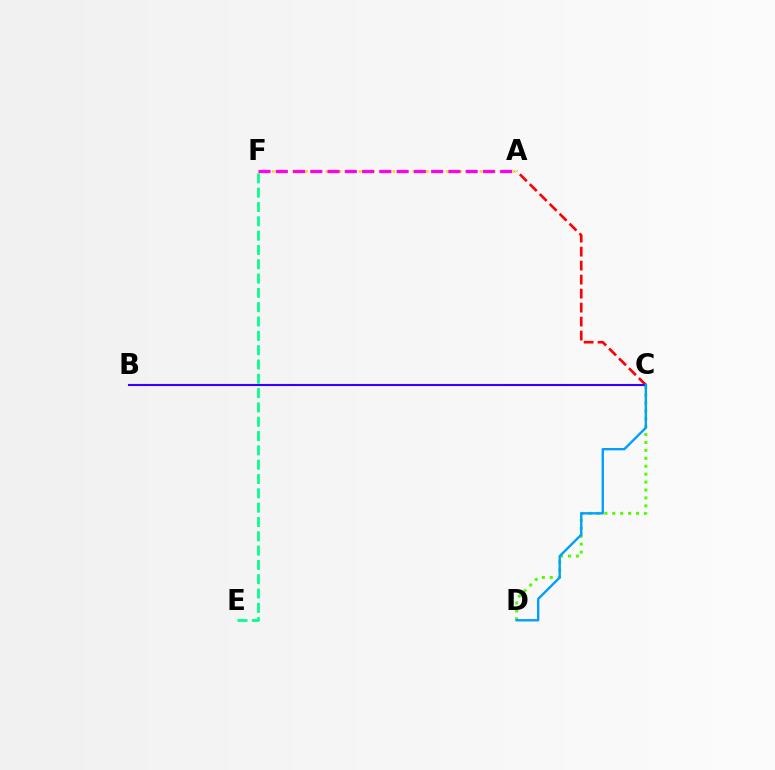{('C', 'D'): [{'color': '#4fff00', 'line_style': 'dotted', 'thickness': 2.15}, {'color': '#009eff', 'line_style': 'solid', 'thickness': 1.7}], ('A', 'C'): [{'color': '#ff0000', 'line_style': 'dashed', 'thickness': 1.9}], ('A', 'F'): [{'color': '#ffd500', 'line_style': 'dotted', 'thickness': 1.82}, {'color': '#ff00ed', 'line_style': 'dashed', 'thickness': 2.34}], ('B', 'C'): [{'color': '#3700ff', 'line_style': 'solid', 'thickness': 1.51}], ('E', 'F'): [{'color': '#00ff86', 'line_style': 'dashed', 'thickness': 1.95}]}